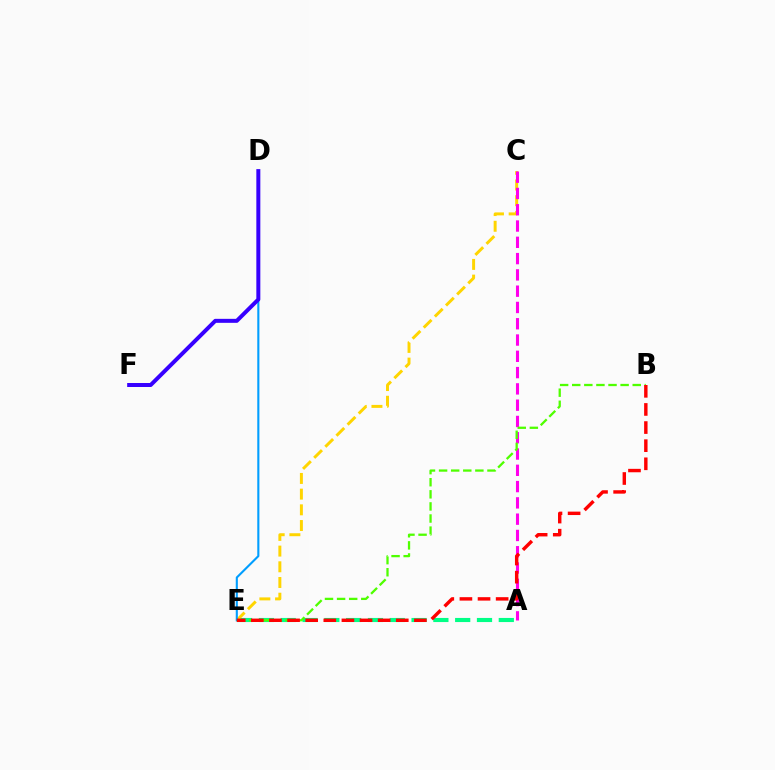{('A', 'E'): [{'color': '#00ff86', 'line_style': 'dashed', 'thickness': 2.96}], ('C', 'E'): [{'color': '#ffd500', 'line_style': 'dashed', 'thickness': 2.13}], ('D', 'E'): [{'color': '#009eff', 'line_style': 'solid', 'thickness': 1.52}], ('A', 'C'): [{'color': '#ff00ed', 'line_style': 'dashed', 'thickness': 2.21}], ('B', 'E'): [{'color': '#4fff00', 'line_style': 'dashed', 'thickness': 1.64}, {'color': '#ff0000', 'line_style': 'dashed', 'thickness': 2.46}], ('D', 'F'): [{'color': '#3700ff', 'line_style': 'solid', 'thickness': 2.87}]}